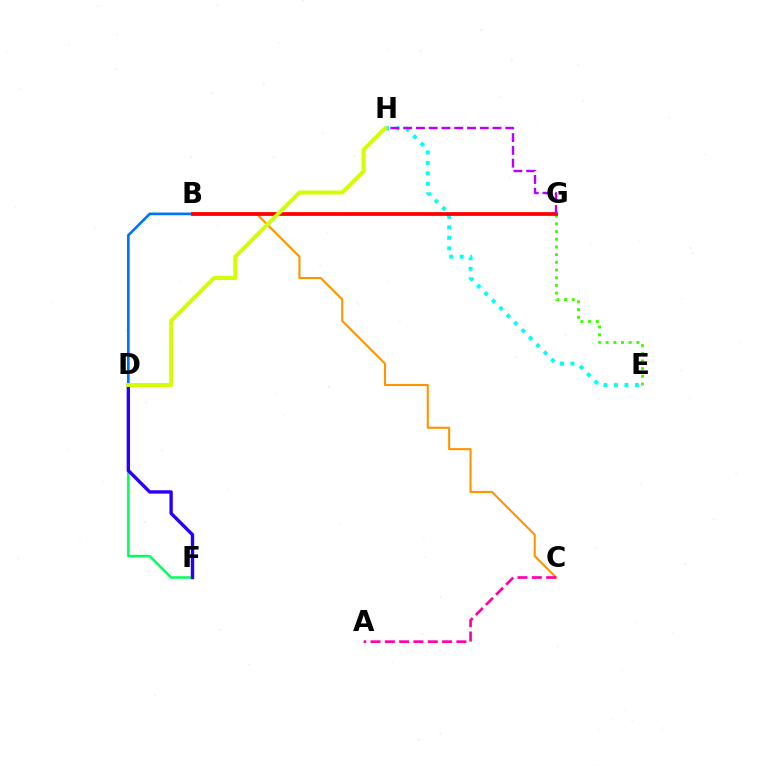{('D', 'F'): [{'color': '#00ff5c', 'line_style': 'solid', 'thickness': 1.81}, {'color': '#2500ff', 'line_style': 'solid', 'thickness': 2.43}], ('B', 'D'): [{'color': '#0074ff', 'line_style': 'solid', 'thickness': 1.94}], ('B', 'C'): [{'color': '#ff9400', 'line_style': 'solid', 'thickness': 1.52}], ('A', 'C'): [{'color': '#ff00ac', 'line_style': 'dashed', 'thickness': 1.94}], ('E', 'H'): [{'color': '#00fff6', 'line_style': 'dotted', 'thickness': 2.85}], ('E', 'G'): [{'color': '#3dff00', 'line_style': 'dotted', 'thickness': 2.09}], ('B', 'G'): [{'color': '#ff0000', 'line_style': 'solid', 'thickness': 2.72}], ('G', 'H'): [{'color': '#b900ff', 'line_style': 'dashed', 'thickness': 1.74}], ('D', 'H'): [{'color': '#d1ff00', 'line_style': 'solid', 'thickness': 2.84}]}